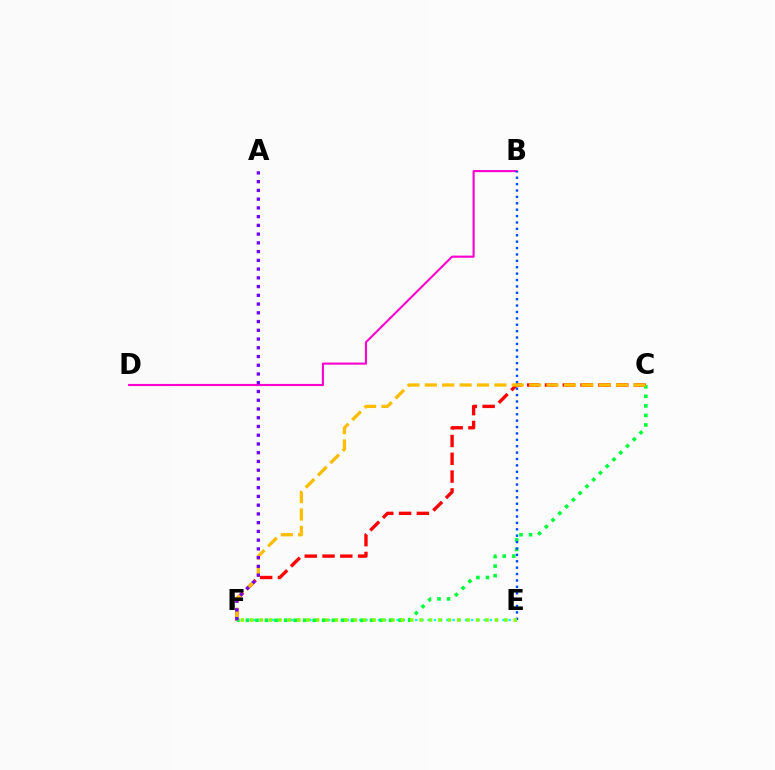{('B', 'D'): [{'color': '#ff00cf', 'line_style': 'solid', 'thickness': 1.53}], ('C', 'F'): [{'color': '#ff0000', 'line_style': 'dashed', 'thickness': 2.42}, {'color': '#00ff39', 'line_style': 'dotted', 'thickness': 2.59}, {'color': '#ffbd00', 'line_style': 'dashed', 'thickness': 2.36}], ('E', 'F'): [{'color': '#00fff6', 'line_style': 'dotted', 'thickness': 1.69}, {'color': '#84ff00', 'line_style': 'dotted', 'thickness': 2.56}], ('B', 'E'): [{'color': '#004bff', 'line_style': 'dotted', 'thickness': 1.74}], ('A', 'F'): [{'color': '#7200ff', 'line_style': 'dotted', 'thickness': 2.38}]}